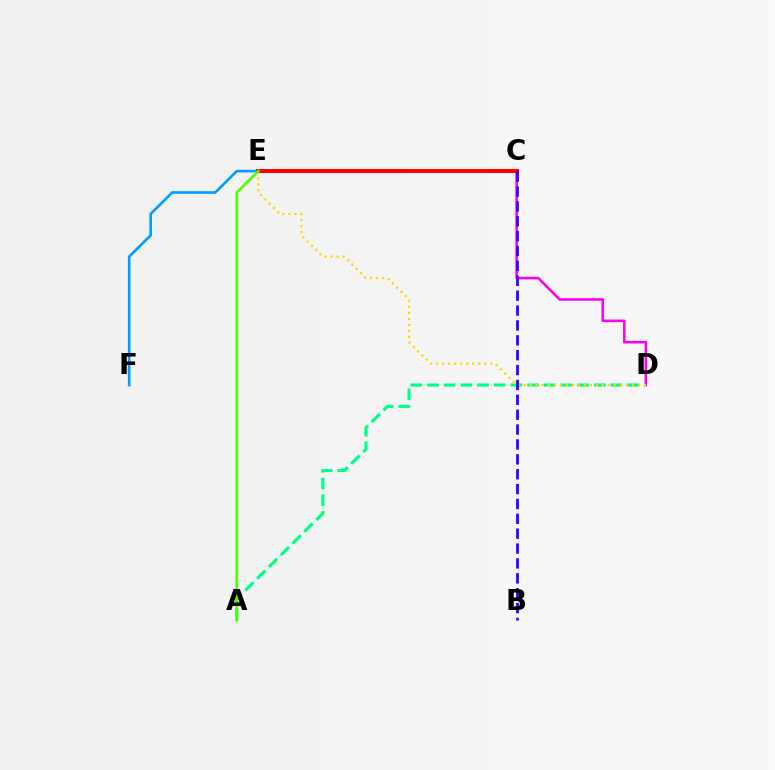{('E', 'F'): [{'color': '#009eff', 'line_style': 'solid', 'thickness': 1.91}], ('A', 'D'): [{'color': '#00ff86', 'line_style': 'dashed', 'thickness': 2.27}], ('C', 'D'): [{'color': '#ff00ed', 'line_style': 'solid', 'thickness': 1.86}], ('D', 'E'): [{'color': '#ffd500', 'line_style': 'dotted', 'thickness': 1.64}], ('C', 'E'): [{'color': '#ff0000', 'line_style': 'solid', 'thickness': 2.86}], ('B', 'C'): [{'color': '#3700ff', 'line_style': 'dashed', 'thickness': 2.02}], ('A', 'E'): [{'color': '#4fff00', 'line_style': 'solid', 'thickness': 1.93}]}